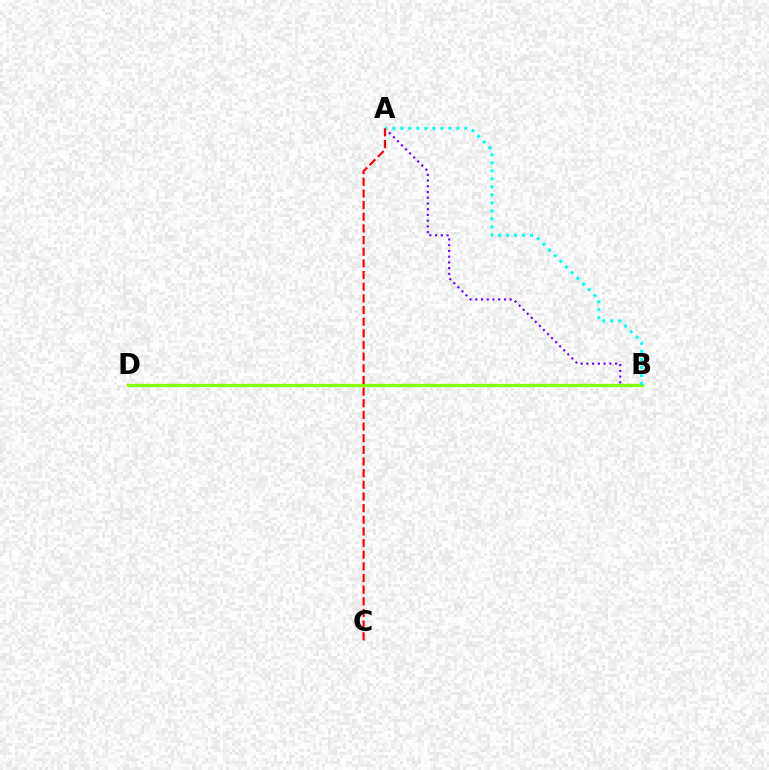{('A', 'B'): [{'color': '#7200ff', 'line_style': 'dotted', 'thickness': 1.56}, {'color': '#00fff6', 'line_style': 'dotted', 'thickness': 2.18}], ('B', 'D'): [{'color': '#84ff00', 'line_style': 'solid', 'thickness': 2.38}], ('A', 'C'): [{'color': '#ff0000', 'line_style': 'dashed', 'thickness': 1.58}]}